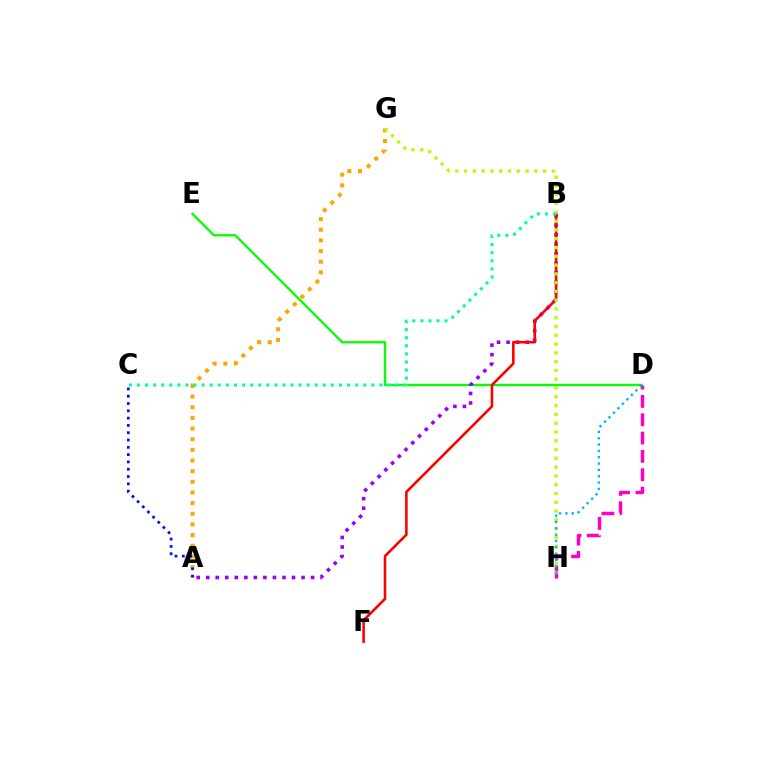{('D', 'H'): [{'color': '#ff00bd', 'line_style': 'dashed', 'thickness': 2.49}, {'color': '#00b5ff', 'line_style': 'dotted', 'thickness': 1.72}], ('D', 'E'): [{'color': '#08ff00', 'line_style': 'solid', 'thickness': 1.69}], ('A', 'B'): [{'color': '#9b00ff', 'line_style': 'dotted', 'thickness': 2.59}], ('B', 'F'): [{'color': '#ff0000', 'line_style': 'solid', 'thickness': 1.87}], ('A', 'G'): [{'color': '#ffa500', 'line_style': 'dotted', 'thickness': 2.89}], ('A', 'C'): [{'color': '#0010ff', 'line_style': 'dotted', 'thickness': 1.98}], ('G', 'H'): [{'color': '#b3ff00', 'line_style': 'dotted', 'thickness': 2.39}], ('B', 'C'): [{'color': '#00ff9d', 'line_style': 'dotted', 'thickness': 2.2}]}